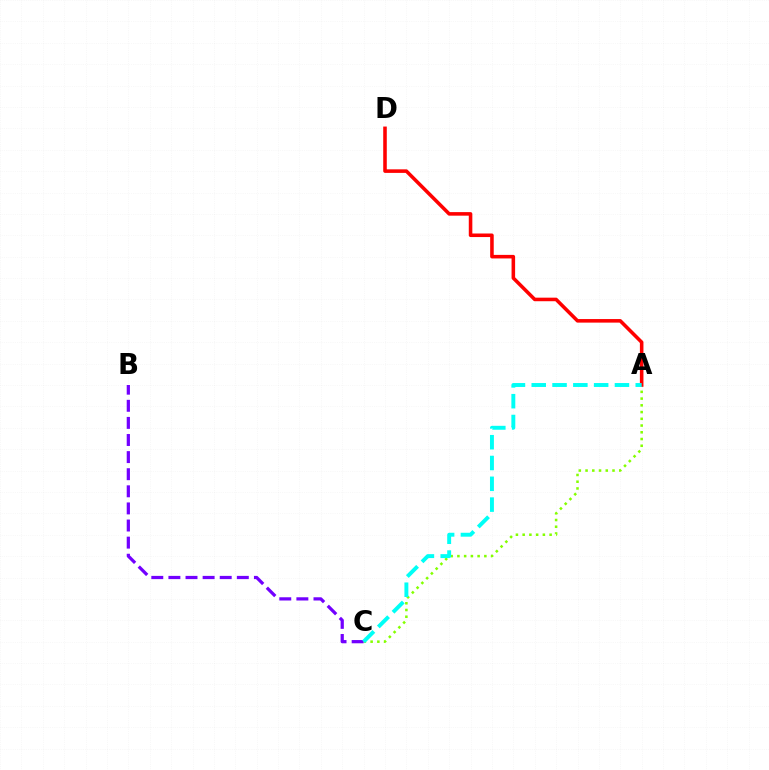{('A', 'C'): [{'color': '#84ff00', 'line_style': 'dotted', 'thickness': 1.83}, {'color': '#00fff6', 'line_style': 'dashed', 'thickness': 2.83}], ('A', 'D'): [{'color': '#ff0000', 'line_style': 'solid', 'thickness': 2.56}], ('B', 'C'): [{'color': '#7200ff', 'line_style': 'dashed', 'thickness': 2.32}]}